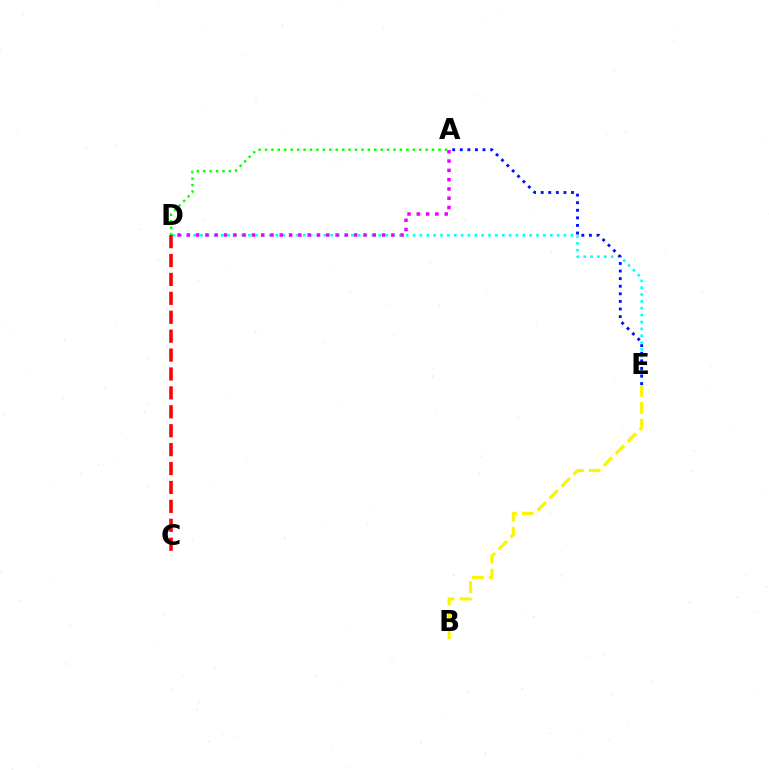{('B', 'E'): [{'color': '#fcf500', 'line_style': 'dashed', 'thickness': 2.3}], ('D', 'E'): [{'color': '#00fff6', 'line_style': 'dotted', 'thickness': 1.86}], ('A', 'D'): [{'color': '#ee00ff', 'line_style': 'dotted', 'thickness': 2.53}, {'color': '#08ff00', 'line_style': 'dotted', 'thickness': 1.75}], ('C', 'D'): [{'color': '#ff0000', 'line_style': 'dashed', 'thickness': 2.57}], ('A', 'E'): [{'color': '#0010ff', 'line_style': 'dotted', 'thickness': 2.06}]}